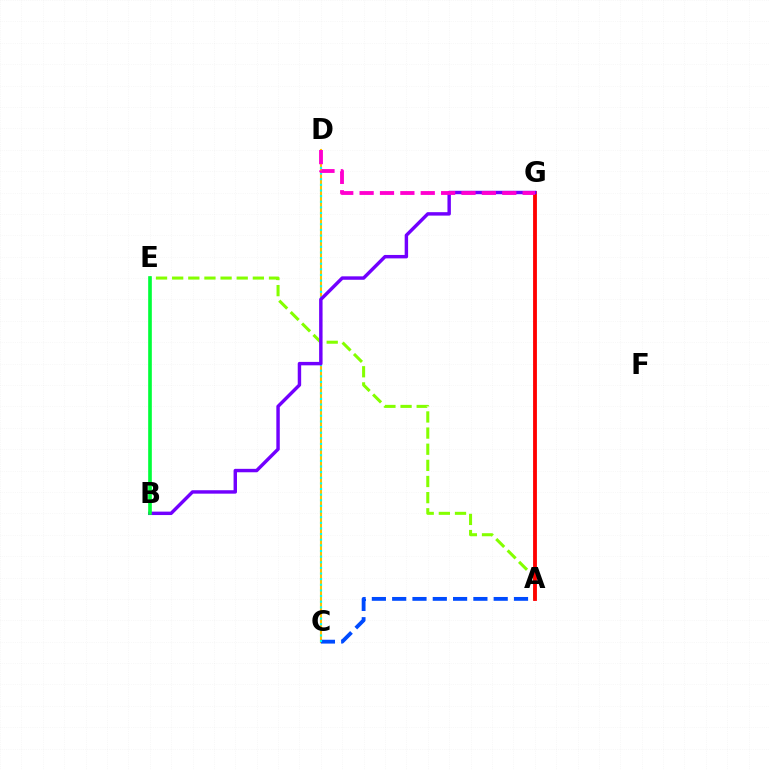{('A', 'E'): [{'color': '#84ff00', 'line_style': 'dashed', 'thickness': 2.19}], ('C', 'D'): [{'color': '#ffbd00', 'line_style': 'solid', 'thickness': 1.52}, {'color': '#00fff6', 'line_style': 'dotted', 'thickness': 1.53}], ('A', 'C'): [{'color': '#004bff', 'line_style': 'dashed', 'thickness': 2.76}], ('A', 'G'): [{'color': '#ff0000', 'line_style': 'solid', 'thickness': 2.76}], ('B', 'G'): [{'color': '#7200ff', 'line_style': 'solid', 'thickness': 2.47}], ('B', 'E'): [{'color': '#00ff39', 'line_style': 'solid', 'thickness': 2.63}], ('D', 'G'): [{'color': '#ff00cf', 'line_style': 'dashed', 'thickness': 2.77}]}